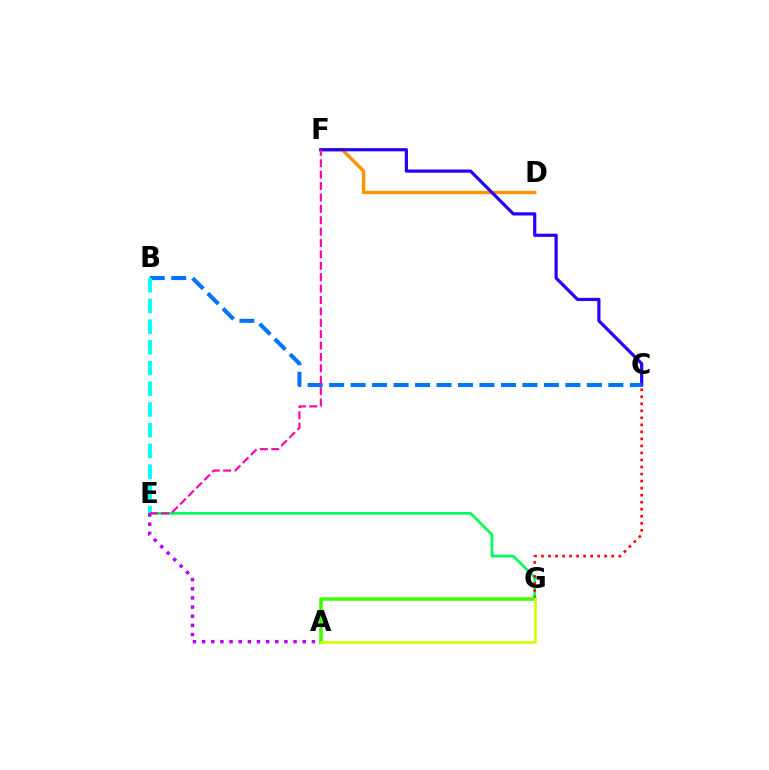{('E', 'G'): [{'color': '#00ff5c', 'line_style': 'solid', 'thickness': 1.98}], ('C', 'G'): [{'color': '#ff0000', 'line_style': 'dotted', 'thickness': 1.91}], ('A', 'G'): [{'color': '#3dff00', 'line_style': 'solid', 'thickness': 2.53}, {'color': '#d1ff00', 'line_style': 'solid', 'thickness': 1.91}], ('D', 'F'): [{'color': '#ff9400', 'line_style': 'solid', 'thickness': 2.43}], ('A', 'E'): [{'color': '#b900ff', 'line_style': 'dotted', 'thickness': 2.48}], ('C', 'F'): [{'color': '#2500ff', 'line_style': 'solid', 'thickness': 2.29}], ('B', 'C'): [{'color': '#0074ff', 'line_style': 'dashed', 'thickness': 2.92}], ('B', 'E'): [{'color': '#00fff6', 'line_style': 'dashed', 'thickness': 2.81}], ('E', 'F'): [{'color': '#ff00ac', 'line_style': 'dashed', 'thickness': 1.55}]}